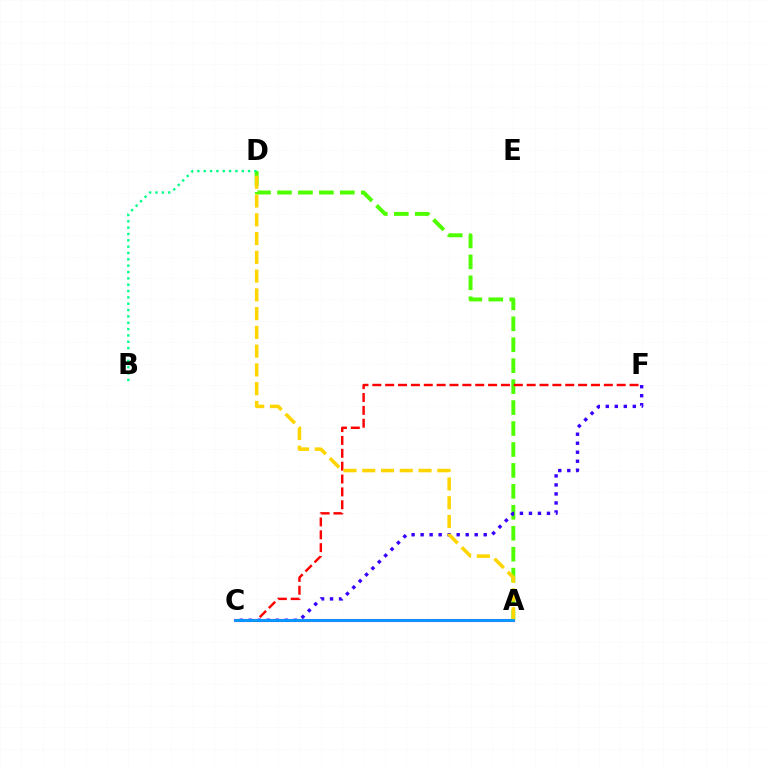{('A', 'C'): [{'color': '#ff00ed', 'line_style': 'solid', 'thickness': 2.22}, {'color': '#009eff', 'line_style': 'solid', 'thickness': 2.01}], ('A', 'D'): [{'color': '#4fff00', 'line_style': 'dashed', 'thickness': 2.85}, {'color': '#ffd500', 'line_style': 'dashed', 'thickness': 2.55}], ('C', 'F'): [{'color': '#ff0000', 'line_style': 'dashed', 'thickness': 1.75}, {'color': '#3700ff', 'line_style': 'dotted', 'thickness': 2.45}], ('B', 'D'): [{'color': '#00ff86', 'line_style': 'dotted', 'thickness': 1.72}]}